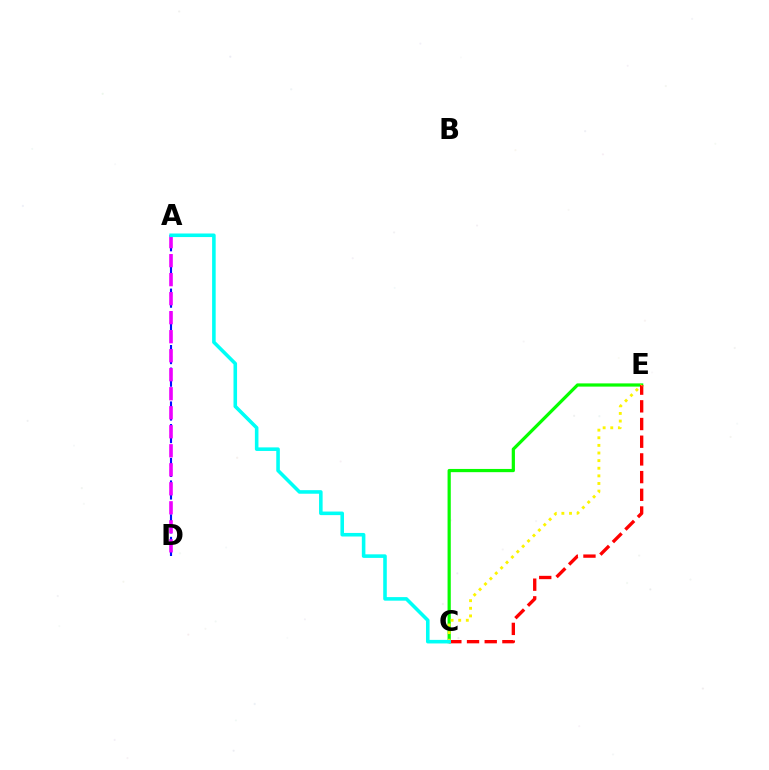{('C', 'E'): [{'color': '#08ff00', 'line_style': 'solid', 'thickness': 2.32}, {'color': '#ff0000', 'line_style': 'dashed', 'thickness': 2.4}, {'color': '#fcf500', 'line_style': 'dotted', 'thickness': 2.07}], ('A', 'D'): [{'color': '#0010ff', 'line_style': 'dashed', 'thickness': 1.53}, {'color': '#ee00ff', 'line_style': 'dashed', 'thickness': 2.58}], ('A', 'C'): [{'color': '#00fff6', 'line_style': 'solid', 'thickness': 2.57}]}